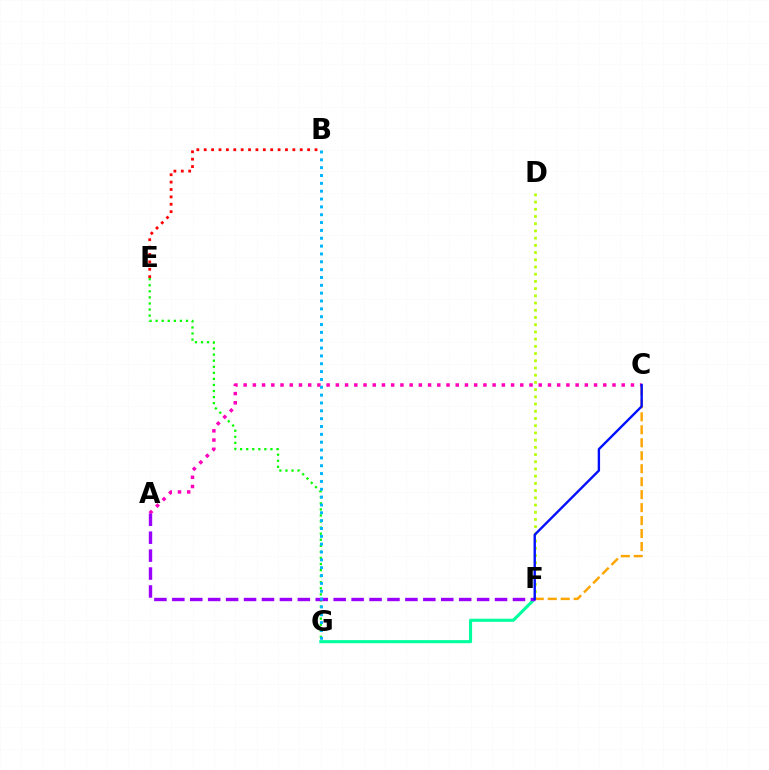{('E', 'G'): [{'color': '#08ff00', 'line_style': 'dotted', 'thickness': 1.65}], ('F', 'G'): [{'color': '#00ff9d', 'line_style': 'solid', 'thickness': 2.23}], ('A', 'C'): [{'color': '#ff00bd', 'line_style': 'dotted', 'thickness': 2.51}], ('D', 'F'): [{'color': '#b3ff00', 'line_style': 'dotted', 'thickness': 1.96}], ('A', 'F'): [{'color': '#9b00ff', 'line_style': 'dashed', 'thickness': 2.44}], ('B', 'E'): [{'color': '#ff0000', 'line_style': 'dotted', 'thickness': 2.01}], ('C', 'F'): [{'color': '#ffa500', 'line_style': 'dashed', 'thickness': 1.76}, {'color': '#0010ff', 'line_style': 'solid', 'thickness': 1.71}], ('B', 'G'): [{'color': '#00b5ff', 'line_style': 'dotted', 'thickness': 2.13}]}